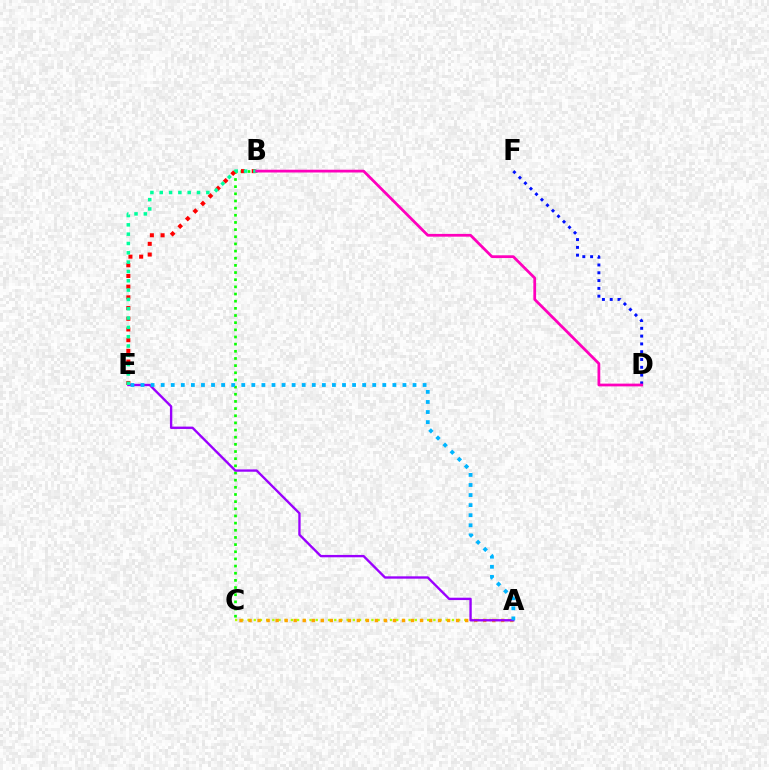{('A', 'C'): [{'color': '#b3ff00', 'line_style': 'dotted', 'thickness': 1.68}, {'color': '#ffa500', 'line_style': 'dotted', 'thickness': 2.45}], ('B', 'C'): [{'color': '#08ff00', 'line_style': 'dotted', 'thickness': 1.95}], ('A', 'E'): [{'color': '#9b00ff', 'line_style': 'solid', 'thickness': 1.7}, {'color': '#00b5ff', 'line_style': 'dotted', 'thickness': 2.74}], ('D', 'F'): [{'color': '#0010ff', 'line_style': 'dotted', 'thickness': 2.12}], ('B', 'E'): [{'color': '#ff0000', 'line_style': 'dotted', 'thickness': 2.91}, {'color': '#00ff9d', 'line_style': 'dotted', 'thickness': 2.53}], ('B', 'D'): [{'color': '#ff00bd', 'line_style': 'solid', 'thickness': 1.99}]}